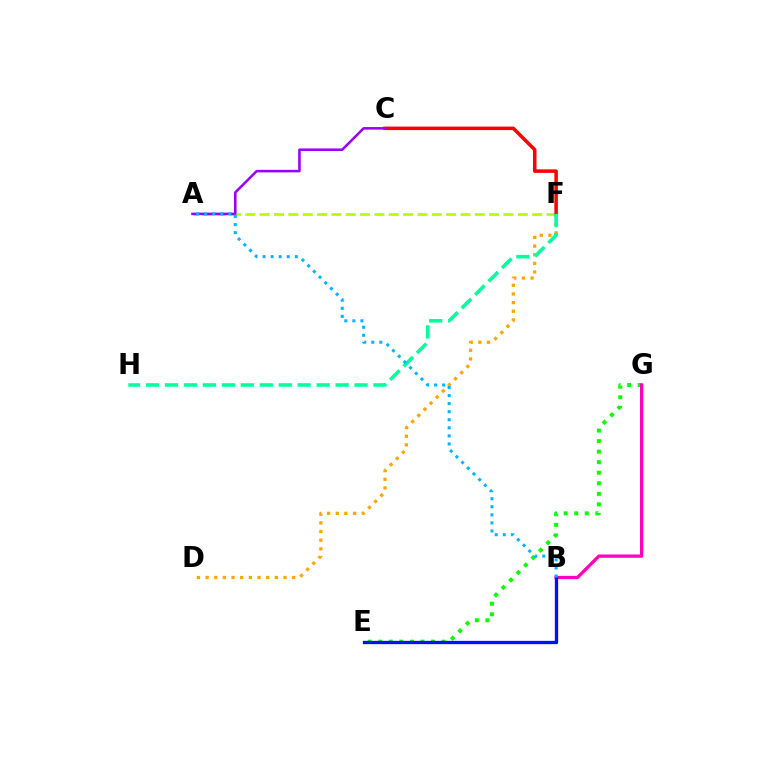{('D', 'F'): [{'color': '#ffa500', 'line_style': 'dotted', 'thickness': 2.35}], ('A', 'F'): [{'color': '#b3ff00', 'line_style': 'dashed', 'thickness': 1.95}], ('C', 'F'): [{'color': '#ff0000', 'line_style': 'solid', 'thickness': 2.53}], ('E', 'G'): [{'color': '#08ff00', 'line_style': 'dotted', 'thickness': 2.86}], ('A', 'C'): [{'color': '#9b00ff', 'line_style': 'solid', 'thickness': 1.85}], ('F', 'H'): [{'color': '#00ff9d', 'line_style': 'dashed', 'thickness': 2.58}], ('B', 'G'): [{'color': '#ff00bd', 'line_style': 'solid', 'thickness': 2.37}], ('B', 'E'): [{'color': '#0010ff', 'line_style': 'solid', 'thickness': 2.38}], ('A', 'B'): [{'color': '#00b5ff', 'line_style': 'dotted', 'thickness': 2.19}]}